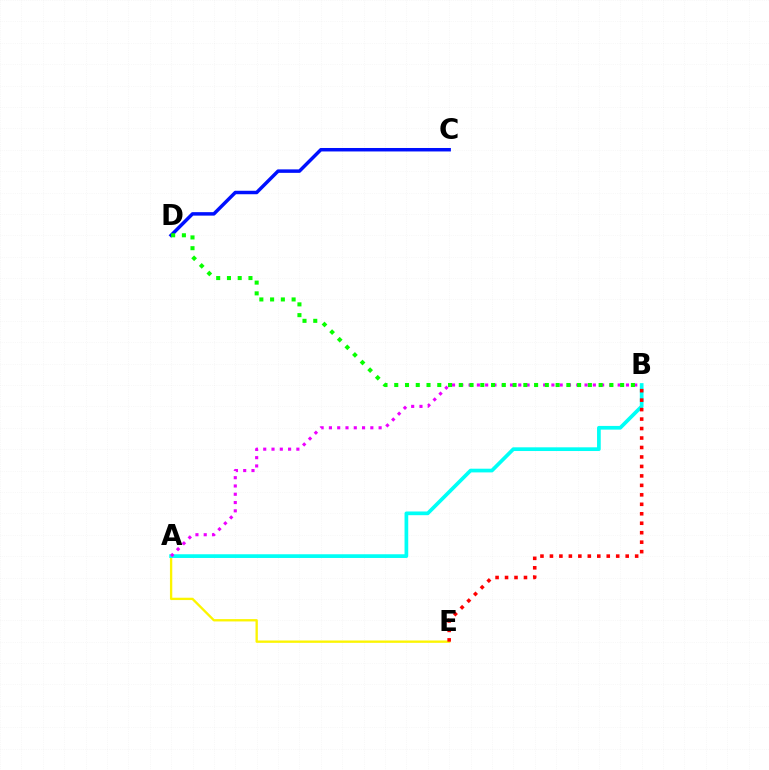{('A', 'E'): [{'color': '#fcf500', 'line_style': 'solid', 'thickness': 1.68}], ('A', 'B'): [{'color': '#00fff6', 'line_style': 'solid', 'thickness': 2.67}, {'color': '#ee00ff', 'line_style': 'dotted', 'thickness': 2.25}], ('C', 'D'): [{'color': '#0010ff', 'line_style': 'solid', 'thickness': 2.5}], ('B', 'E'): [{'color': '#ff0000', 'line_style': 'dotted', 'thickness': 2.57}], ('B', 'D'): [{'color': '#08ff00', 'line_style': 'dotted', 'thickness': 2.92}]}